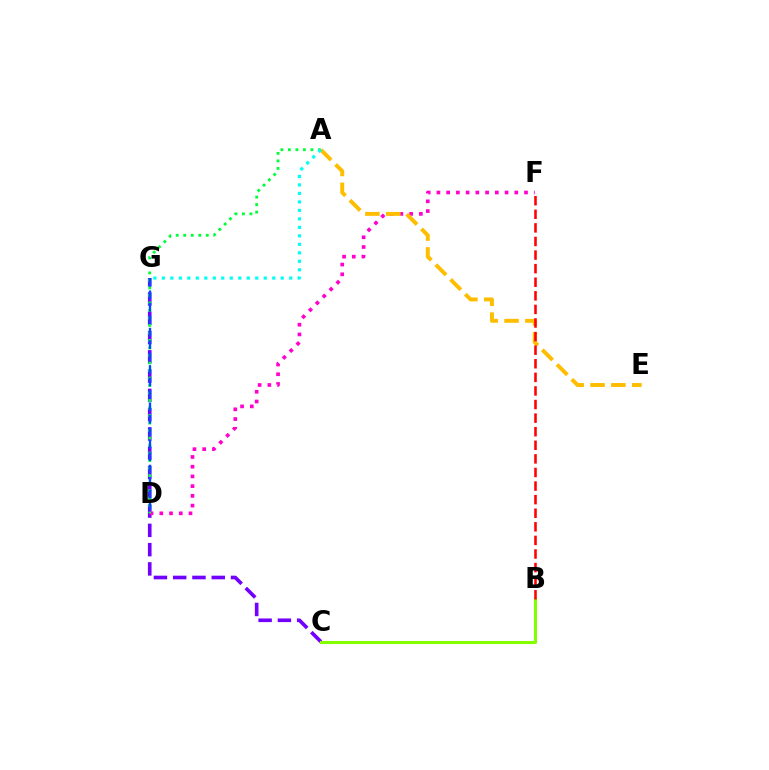{('C', 'G'): [{'color': '#7200ff', 'line_style': 'dashed', 'thickness': 2.62}], ('B', 'C'): [{'color': '#84ff00', 'line_style': 'solid', 'thickness': 2.2}], ('D', 'F'): [{'color': '#ff00cf', 'line_style': 'dotted', 'thickness': 2.64}], ('A', 'D'): [{'color': '#00ff39', 'line_style': 'dotted', 'thickness': 2.04}], ('A', 'E'): [{'color': '#ffbd00', 'line_style': 'dashed', 'thickness': 2.83}], ('D', 'G'): [{'color': '#004bff', 'line_style': 'dashed', 'thickness': 1.69}], ('A', 'G'): [{'color': '#00fff6', 'line_style': 'dotted', 'thickness': 2.31}], ('B', 'F'): [{'color': '#ff0000', 'line_style': 'dashed', 'thickness': 1.85}]}